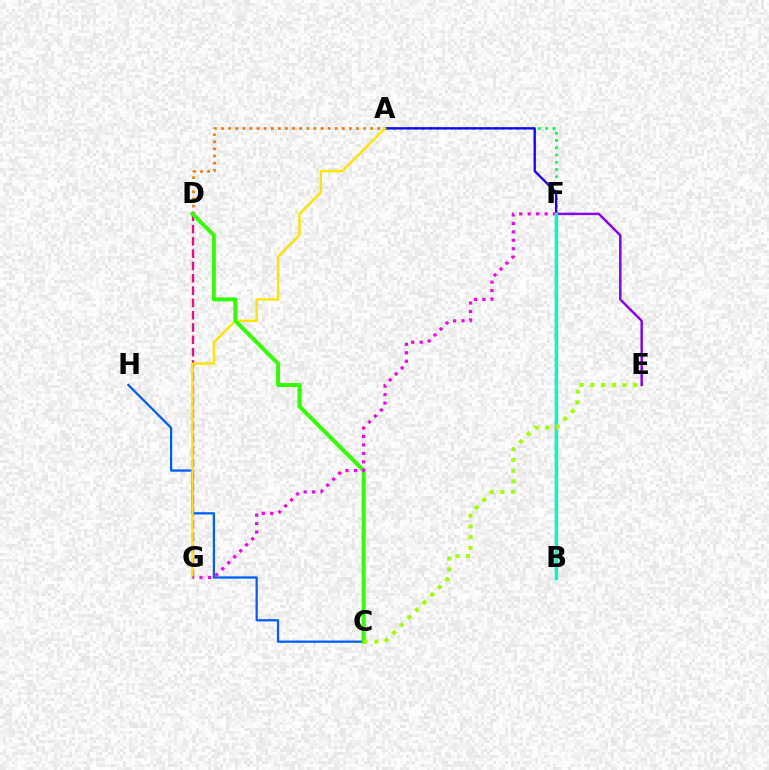{('A', 'F'): [{'color': '#00ff45', 'line_style': 'dotted', 'thickness': 1.97}, {'color': '#1900ff', 'line_style': 'solid', 'thickness': 1.67}], ('B', 'F'): [{'color': '#00d3ff', 'line_style': 'solid', 'thickness': 1.71}, {'color': '#ff0000', 'line_style': 'solid', 'thickness': 1.5}, {'color': '#00ffbb', 'line_style': 'solid', 'thickness': 2.36}], ('A', 'D'): [{'color': '#ff7000', 'line_style': 'dotted', 'thickness': 1.93}], ('D', 'G'): [{'color': '#ff0088', 'line_style': 'dashed', 'thickness': 1.67}], ('C', 'H'): [{'color': '#005dff', 'line_style': 'solid', 'thickness': 1.63}], ('A', 'G'): [{'color': '#ffe600', 'line_style': 'solid', 'thickness': 1.75}], ('E', 'F'): [{'color': '#8a00ff', 'line_style': 'solid', 'thickness': 1.79}], ('C', 'D'): [{'color': '#31ff00', 'line_style': 'solid', 'thickness': 2.82}], ('F', 'G'): [{'color': '#fa00f9', 'line_style': 'dotted', 'thickness': 2.3}], ('C', 'E'): [{'color': '#a2ff00', 'line_style': 'dotted', 'thickness': 2.92}]}